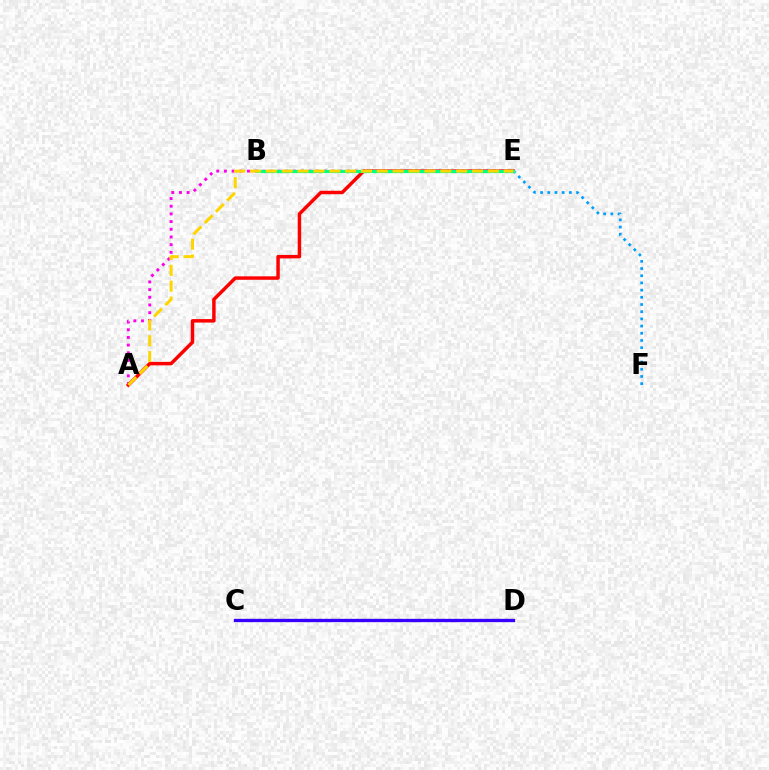{('C', 'D'): [{'color': '#4fff00', 'line_style': 'dotted', 'thickness': 1.68}, {'color': '#3700ff', 'line_style': 'solid', 'thickness': 2.38}], ('A', 'E'): [{'color': '#ff00ed', 'line_style': 'dotted', 'thickness': 2.09}, {'color': '#ff0000', 'line_style': 'solid', 'thickness': 2.49}, {'color': '#ffd500', 'line_style': 'dashed', 'thickness': 2.15}], ('E', 'F'): [{'color': '#009eff', 'line_style': 'dotted', 'thickness': 1.95}], ('B', 'E'): [{'color': '#00ff86', 'line_style': 'solid', 'thickness': 2.32}]}